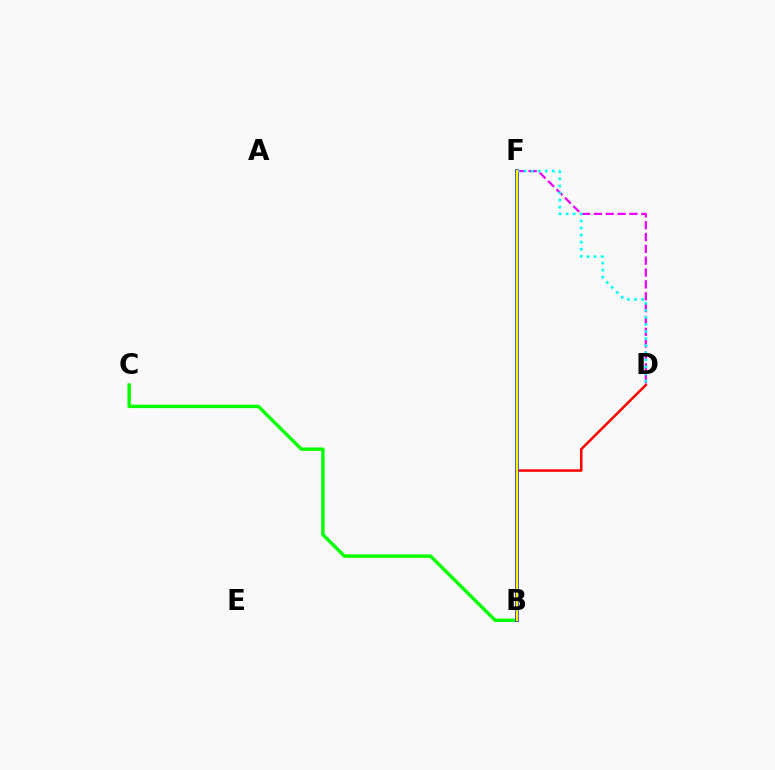{('B', 'D'): [{'color': '#ff0000', 'line_style': 'solid', 'thickness': 1.79}], ('D', 'F'): [{'color': '#ee00ff', 'line_style': 'dashed', 'thickness': 1.61}, {'color': '#00fff6', 'line_style': 'dotted', 'thickness': 1.92}], ('B', 'C'): [{'color': '#08ff00', 'line_style': 'solid', 'thickness': 2.46}], ('B', 'F'): [{'color': '#0010ff', 'line_style': 'solid', 'thickness': 2.66}, {'color': '#fcf500', 'line_style': 'solid', 'thickness': 1.79}]}